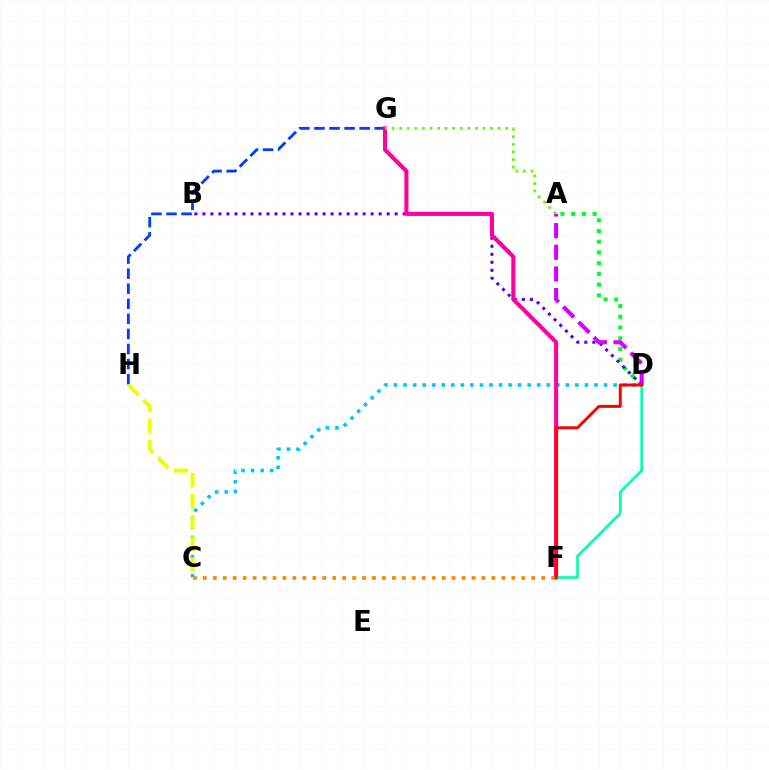{('A', 'D'): [{'color': '#00ff27', 'line_style': 'dotted', 'thickness': 2.91}, {'color': '#d600ff', 'line_style': 'dashed', 'thickness': 2.94}], ('C', 'D'): [{'color': '#00c7ff', 'line_style': 'dotted', 'thickness': 2.59}], ('G', 'H'): [{'color': '#003fff', 'line_style': 'dashed', 'thickness': 2.05}], ('B', 'D'): [{'color': '#4f00ff', 'line_style': 'dotted', 'thickness': 2.18}], ('C', 'H'): [{'color': '#eeff00', 'line_style': 'dashed', 'thickness': 2.87}], ('F', 'G'): [{'color': '#ff00a0', 'line_style': 'solid', 'thickness': 2.93}], ('C', 'F'): [{'color': '#ff8800', 'line_style': 'dotted', 'thickness': 2.7}], ('A', 'G'): [{'color': '#66ff00', 'line_style': 'dotted', 'thickness': 2.06}], ('D', 'F'): [{'color': '#00ffaf', 'line_style': 'solid', 'thickness': 1.91}, {'color': '#ff0000', 'line_style': 'solid', 'thickness': 2.13}]}